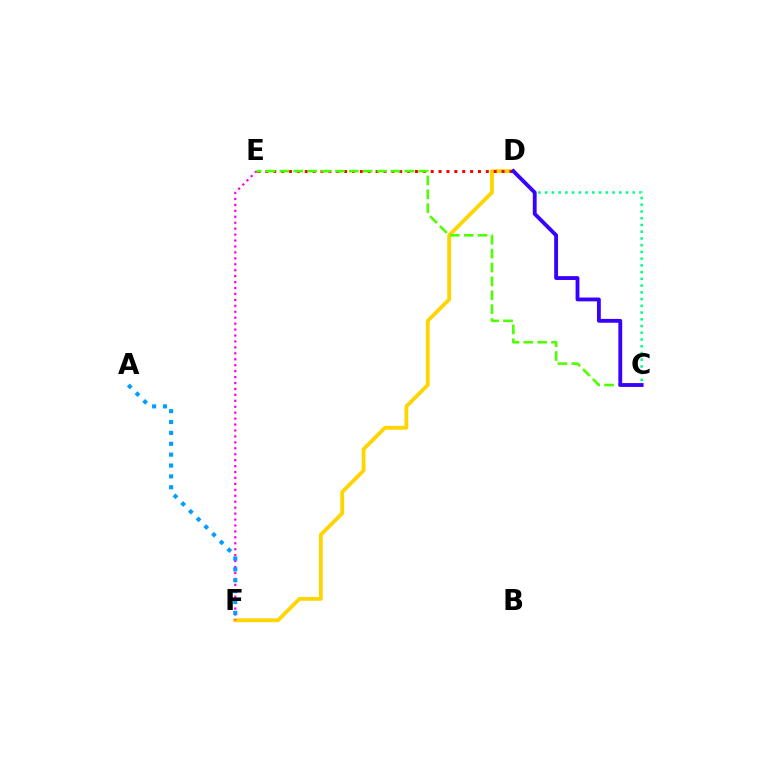{('C', 'D'): [{'color': '#00ff86', 'line_style': 'dotted', 'thickness': 1.83}, {'color': '#3700ff', 'line_style': 'solid', 'thickness': 2.76}], ('D', 'F'): [{'color': '#ffd500', 'line_style': 'solid', 'thickness': 2.76}], ('D', 'E'): [{'color': '#ff0000', 'line_style': 'dotted', 'thickness': 2.14}], ('E', 'F'): [{'color': '#ff00ed', 'line_style': 'dotted', 'thickness': 1.61}], ('C', 'E'): [{'color': '#4fff00', 'line_style': 'dashed', 'thickness': 1.89}], ('A', 'F'): [{'color': '#009eff', 'line_style': 'dotted', 'thickness': 2.95}]}